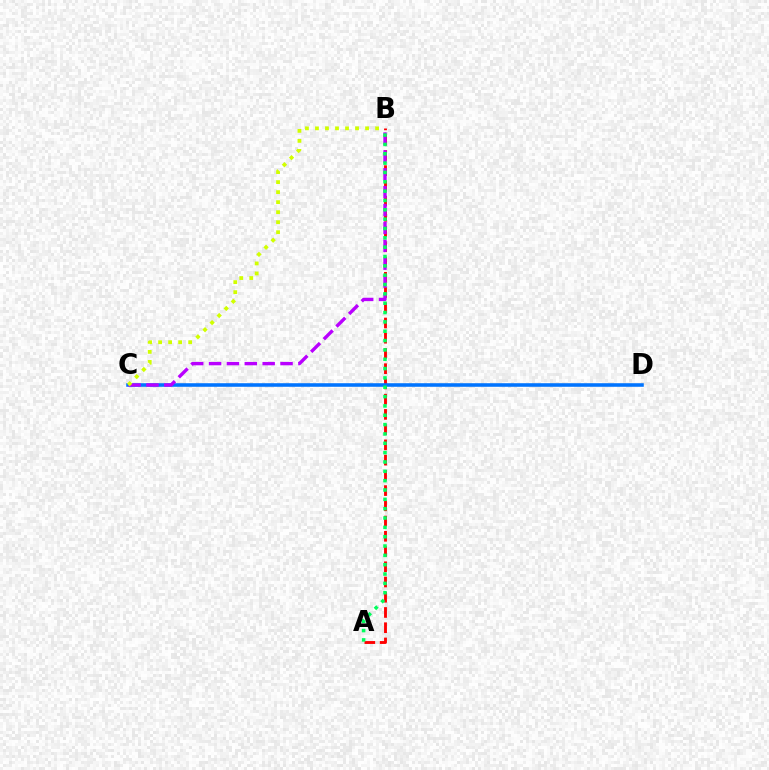{('A', 'B'): [{'color': '#ff0000', 'line_style': 'dashed', 'thickness': 2.07}, {'color': '#00ff5c', 'line_style': 'dotted', 'thickness': 2.54}], ('C', 'D'): [{'color': '#0074ff', 'line_style': 'solid', 'thickness': 2.56}], ('B', 'C'): [{'color': '#b900ff', 'line_style': 'dashed', 'thickness': 2.43}, {'color': '#d1ff00', 'line_style': 'dotted', 'thickness': 2.72}]}